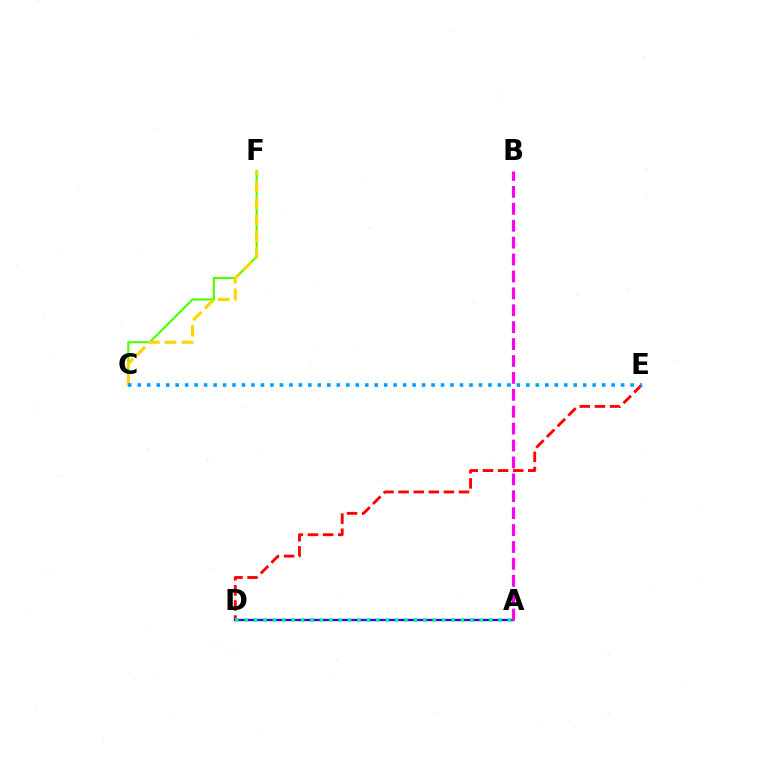{('C', 'F'): [{'color': '#4fff00', 'line_style': 'solid', 'thickness': 1.55}, {'color': '#ffd500', 'line_style': 'dashed', 'thickness': 2.26}], ('D', 'E'): [{'color': '#ff0000', 'line_style': 'dashed', 'thickness': 2.05}], ('A', 'D'): [{'color': '#3700ff', 'line_style': 'solid', 'thickness': 1.68}, {'color': '#00ff86', 'line_style': 'dotted', 'thickness': 2.55}], ('C', 'E'): [{'color': '#009eff', 'line_style': 'dotted', 'thickness': 2.58}], ('A', 'B'): [{'color': '#ff00ed', 'line_style': 'dashed', 'thickness': 2.3}]}